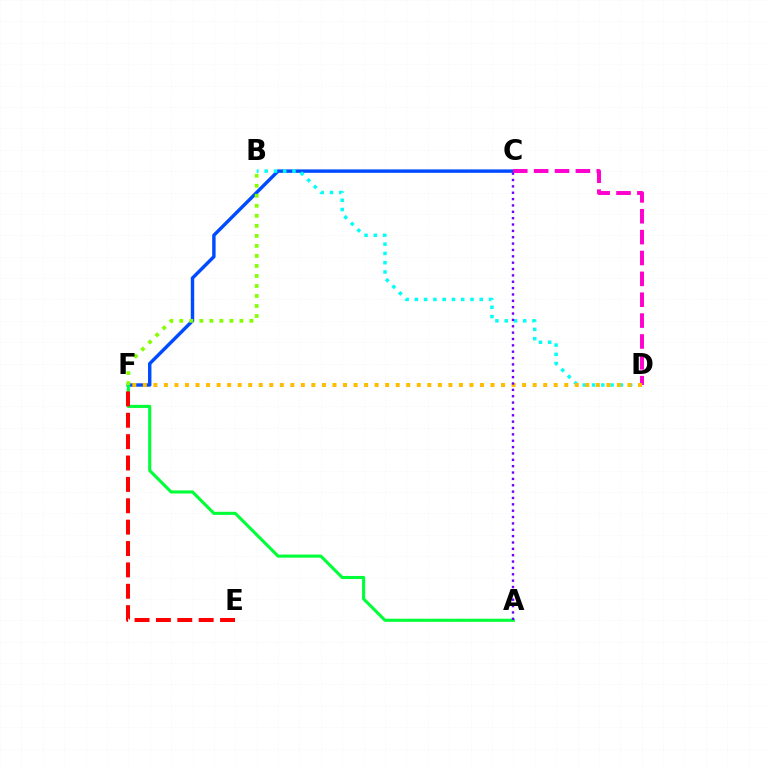{('C', 'F'): [{'color': '#004bff', 'line_style': 'solid', 'thickness': 2.47}], ('C', 'D'): [{'color': '#ff00cf', 'line_style': 'dashed', 'thickness': 2.84}], ('B', 'D'): [{'color': '#00fff6', 'line_style': 'dotted', 'thickness': 2.52}], ('A', 'F'): [{'color': '#00ff39', 'line_style': 'solid', 'thickness': 2.23}], ('D', 'F'): [{'color': '#ffbd00', 'line_style': 'dotted', 'thickness': 2.86}], ('A', 'C'): [{'color': '#7200ff', 'line_style': 'dotted', 'thickness': 1.73}], ('E', 'F'): [{'color': '#ff0000', 'line_style': 'dashed', 'thickness': 2.9}], ('B', 'F'): [{'color': '#84ff00', 'line_style': 'dotted', 'thickness': 2.72}]}